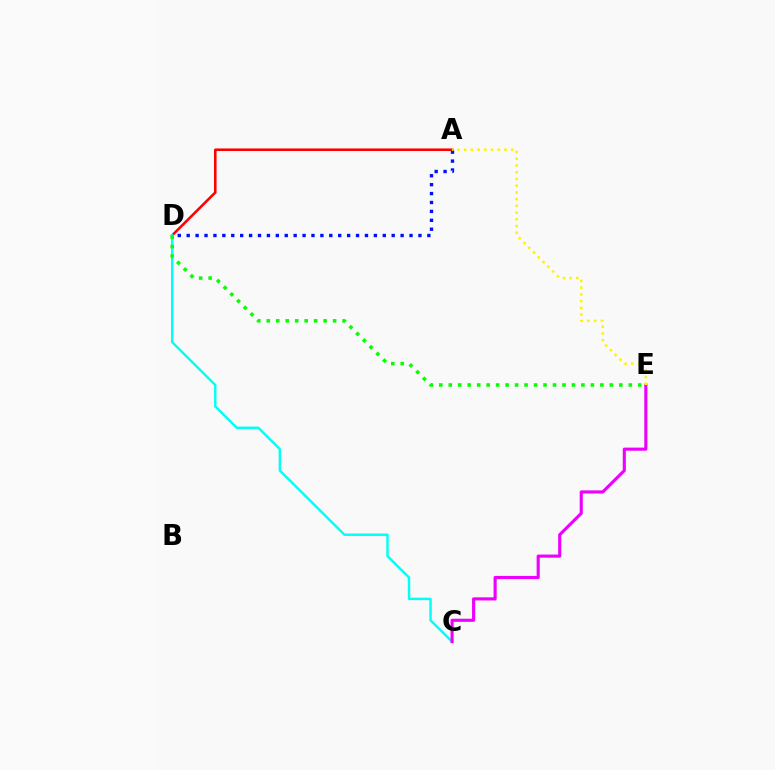{('A', 'D'): [{'color': '#0010ff', 'line_style': 'dotted', 'thickness': 2.42}, {'color': '#ff0000', 'line_style': 'solid', 'thickness': 1.84}], ('C', 'D'): [{'color': '#00fff6', 'line_style': 'solid', 'thickness': 1.75}], ('D', 'E'): [{'color': '#08ff00', 'line_style': 'dotted', 'thickness': 2.57}], ('C', 'E'): [{'color': '#ee00ff', 'line_style': 'solid', 'thickness': 2.24}], ('A', 'E'): [{'color': '#fcf500', 'line_style': 'dotted', 'thickness': 1.83}]}